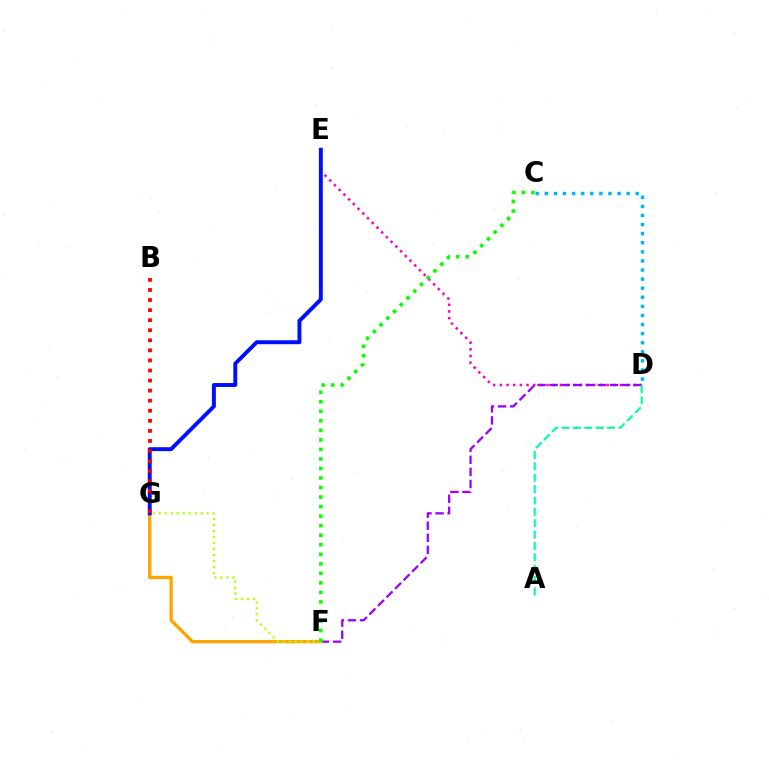{('D', 'E'): [{'color': '#ff00bd', 'line_style': 'dotted', 'thickness': 1.81}], ('D', 'F'): [{'color': '#9b00ff', 'line_style': 'dashed', 'thickness': 1.64}], ('F', 'G'): [{'color': '#ffa500', 'line_style': 'solid', 'thickness': 2.39}, {'color': '#b3ff00', 'line_style': 'dotted', 'thickness': 1.63}], ('E', 'G'): [{'color': '#0010ff', 'line_style': 'solid', 'thickness': 2.83}], ('B', 'G'): [{'color': '#ff0000', 'line_style': 'dotted', 'thickness': 2.73}], ('A', 'D'): [{'color': '#00ff9d', 'line_style': 'dashed', 'thickness': 1.55}], ('C', 'F'): [{'color': '#08ff00', 'line_style': 'dotted', 'thickness': 2.59}], ('C', 'D'): [{'color': '#00b5ff', 'line_style': 'dotted', 'thickness': 2.47}]}